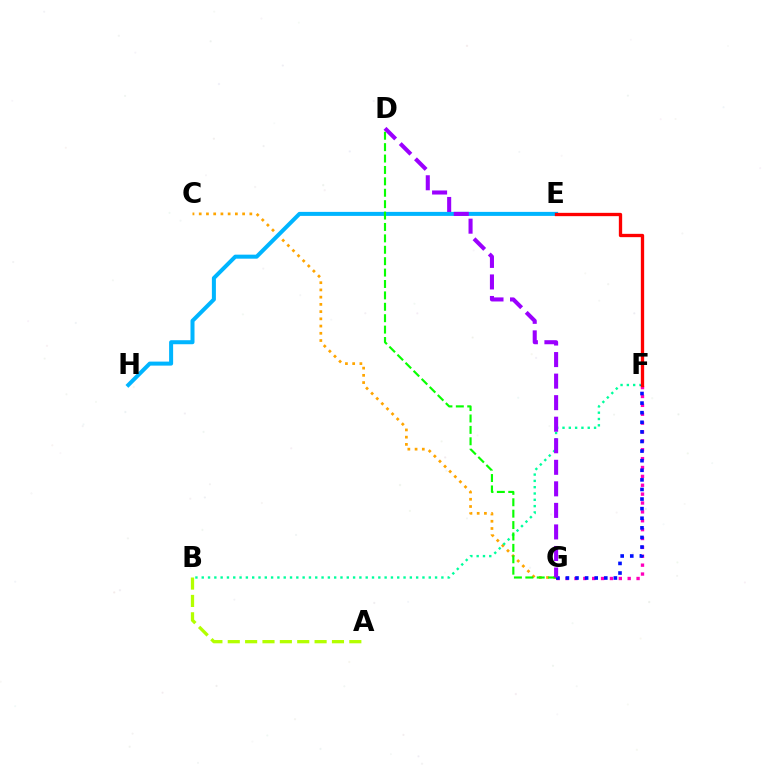{('C', 'G'): [{'color': '#ffa500', 'line_style': 'dotted', 'thickness': 1.96}], ('B', 'F'): [{'color': '#00ff9d', 'line_style': 'dotted', 'thickness': 1.71}], ('E', 'H'): [{'color': '#00b5ff', 'line_style': 'solid', 'thickness': 2.89}], ('F', 'G'): [{'color': '#ff00bd', 'line_style': 'dotted', 'thickness': 2.41}, {'color': '#0010ff', 'line_style': 'dotted', 'thickness': 2.61}], ('A', 'B'): [{'color': '#b3ff00', 'line_style': 'dashed', 'thickness': 2.36}], ('D', 'G'): [{'color': '#08ff00', 'line_style': 'dashed', 'thickness': 1.55}, {'color': '#9b00ff', 'line_style': 'dashed', 'thickness': 2.93}], ('E', 'F'): [{'color': '#ff0000', 'line_style': 'solid', 'thickness': 2.38}]}